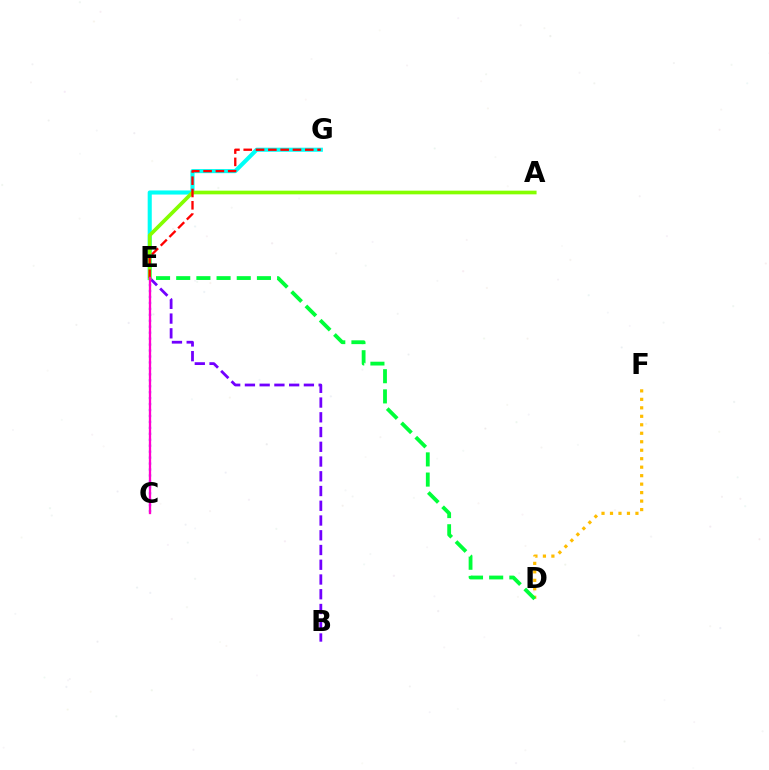{('C', 'E'): [{'color': '#004bff', 'line_style': 'dotted', 'thickness': 1.62}, {'color': '#ff00cf', 'line_style': 'solid', 'thickness': 1.66}], ('E', 'G'): [{'color': '#00fff6', 'line_style': 'solid', 'thickness': 2.95}, {'color': '#ff0000', 'line_style': 'dashed', 'thickness': 1.67}], ('D', 'F'): [{'color': '#ffbd00', 'line_style': 'dotted', 'thickness': 2.3}], ('B', 'E'): [{'color': '#7200ff', 'line_style': 'dashed', 'thickness': 2.0}], ('A', 'E'): [{'color': '#84ff00', 'line_style': 'solid', 'thickness': 2.65}], ('D', 'E'): [{'color': '#00ff39', 'line_style': 'dashed', 'thickness': 2.74}]}